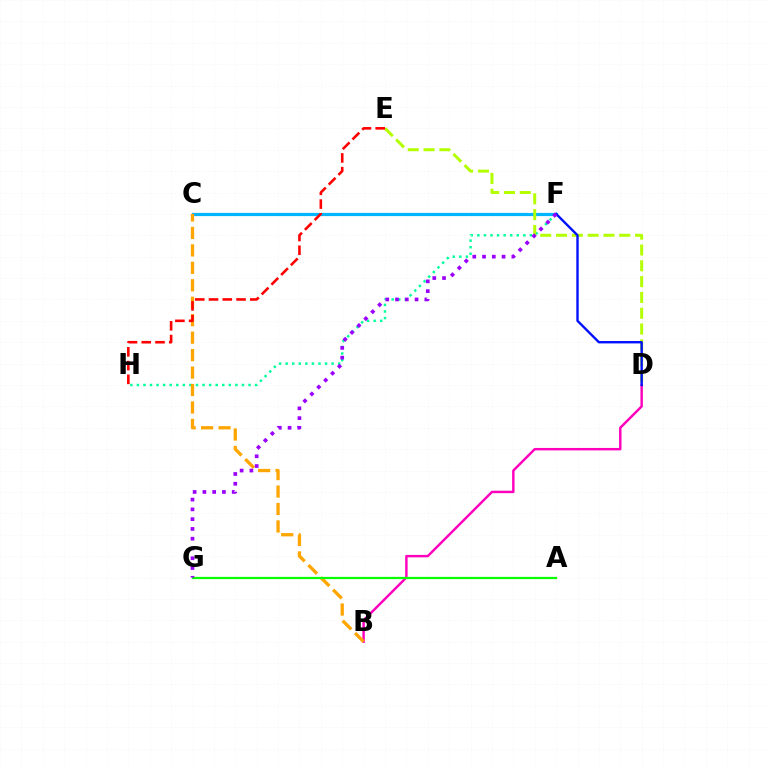{('B', 'D'): [{'color': '#ff00bd', 'line_style': 'solid', 'thickness': 1.76}], ('C', 'F'): [{'color': '#00b5ff', 'line_style': 'solid', 'thickness': 2.3}], ('F', 'H'): [{'color': '#00ff9d', 'line_style': 'dotted', 'thickness': 1.78}], ('B', 'C'): [{'color': '#ffa500', 'line_style': 'dashed', 'thickness': 2.37}], ('D', 'E'): [{'color': '#b3ff00', 'line_style': 'dashed', 'thickness': 2.15}], ('E', 'H'): [{'color': '#ff0000', 'line_style': 'dashed', 'thickness': 1.87}], ('A', 'G'): [{'color': '#08ff00', 'line_style': 'solid', 'thickness': 1.6}], ('D', 'F'): [{'color': '#0010ff', 'line_style': 'solid', 'thickness': 1.71}], ('F', 'G'): [{'color': '#9b00ff', 'line_style': 'dotted', 'thickness': 2.66}]}